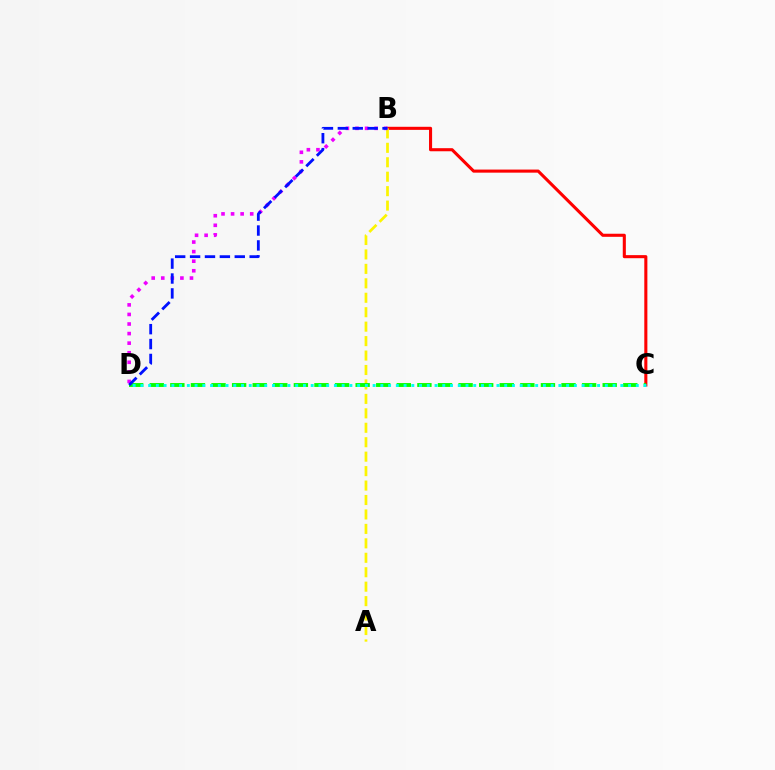{('B', 'C'): [{'color': '#ff0000', 'line_style': 'solid', 'thickness': 2.22}], ('A', 'B'): [{'color': '#fcf500', 'line_style': 'dashed', 'thickness': 1.96}], ('B', 'D'): [{'color': '#ee00ff', 'line_style': 'dotted', 'thickness': 2.6}, {'color': '#0010ff', 'line_style': 'dashed', 'thickness': 2.02}], ('C', 'D'): [{'color': '#08ff00', 'line_style': 'dashed', 'thickness': 2.8}, {'color': '#00fff6', 'line_style': 'dotted', 'thickness': 2.1}]}